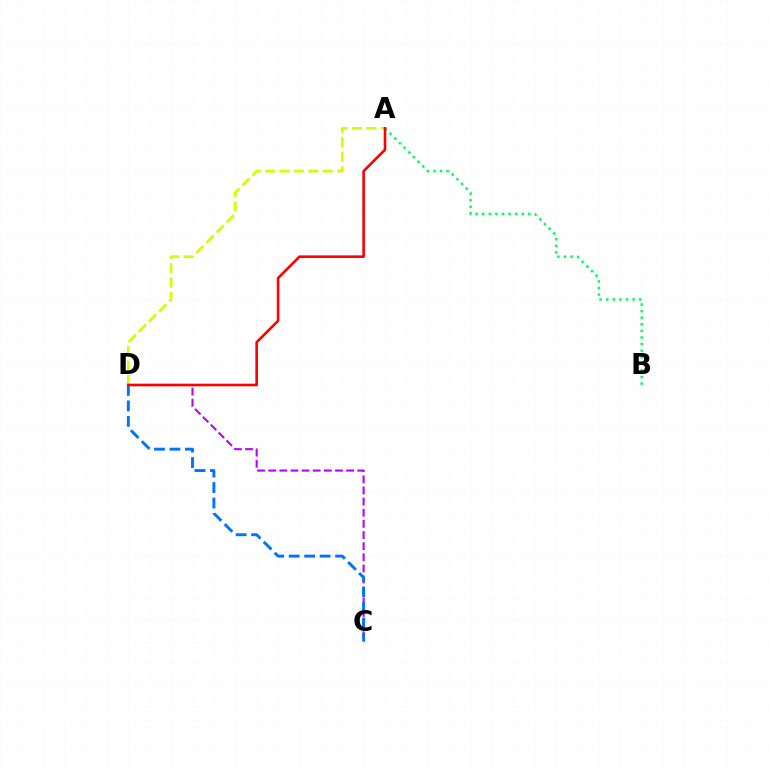{('C', 'D'): [{'color': '#b900ff', 'line_style': 'dashed', 'thickness': 1.51}, {'color': '#0074ff', 'line_style': 'dashed', 'thickness': 2.1}], ('A', 'D'): [{'color': '#d1ff00', 'line_style': 'dashed', 'thickness': 1.96}, {'color': '#ff0000', 'line_style': 'solid', 'thickness': 1.88}], ('A', 'B'): [{'color': '#00ff5c', 'line_style': 'dotted', 'thickness': 1.79}]}